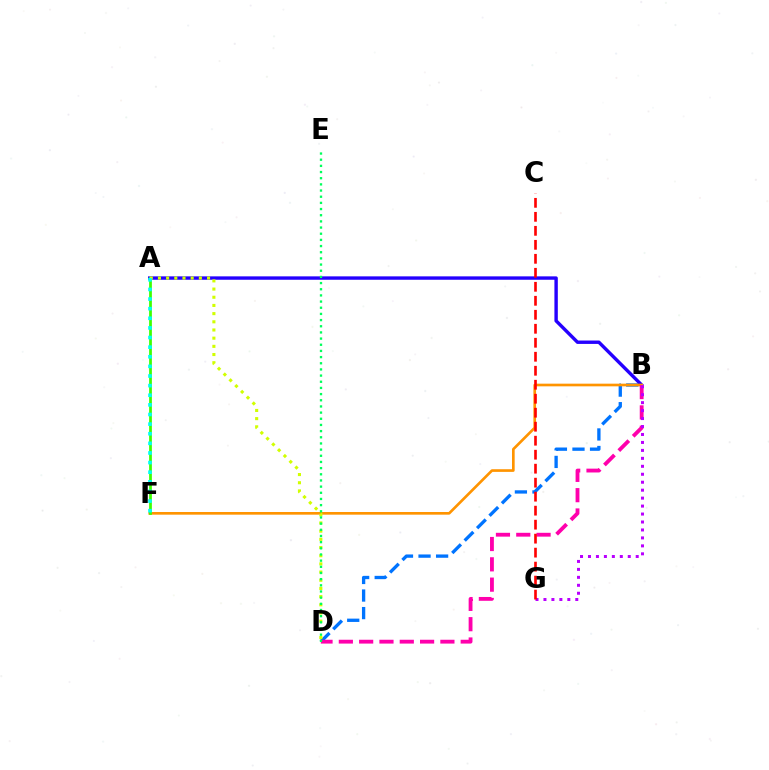{('B', 'D'): [{'color': '#0074ff', 'line_style': 'dashed', 'thickness': 2.39}, {'color': '#ff00ac', 'line_style': 'dashed', 'thickness': 2.76}], ('A', 'B'): [{'color': '#2500ff', 'line_style': 'solid', 'thickness': 2.45}], ('B', 'F'): [{'color': '#ff9400', 'line_style': 'solid', 'thickness': 1.92}], ('A', 'F'): [{'color': '#3dff00', 'line_style': 'solid', 'thickness': 1.98}, {'color': '#00fff6', 'line_style': 'dotted', 'thickness': 2.61}], ('A', 'D'): [{'color': '#d1ff00', 'line_style': 'dotted', 'thickness': 2.22}], ('B', 'G'): [{'color': '#b900ff', 'line_style': 'dotted', 'thickness': 2.16}], ('D', 'E'): [{'color': '#00ff5c', 'line_style': 'dotted', 'thickness': 1.68}], ('C', 'G'): [{'color': '#ff0000', 'line_style': 'dashed', 'thickness': 1.9}]}